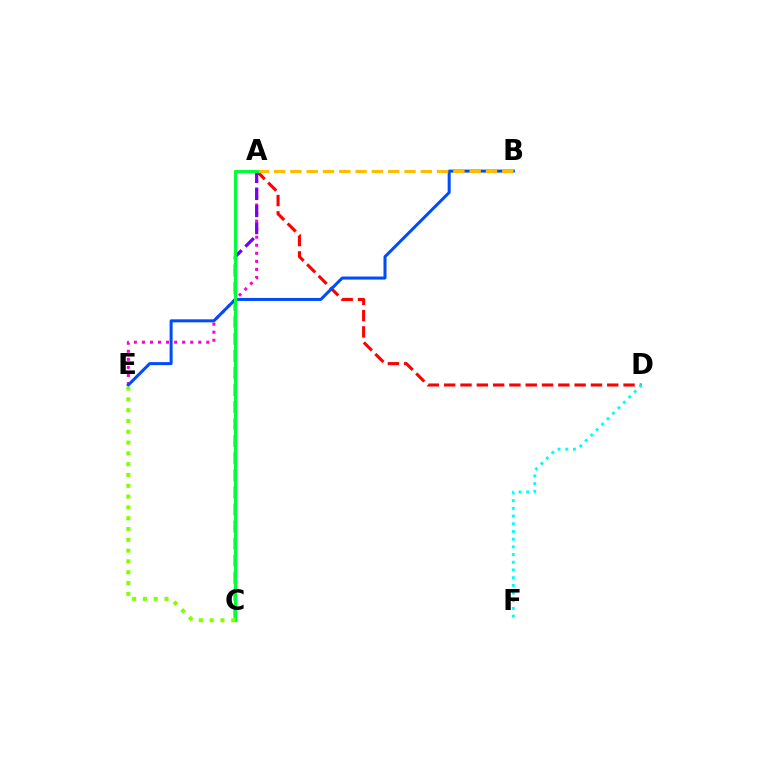{('A', 'E'): [{'color': '#ff00cf', 'line_style': 'dotted', 'thickness': 2.19}], ('A', 'D'): [{'color': '#ff0000', 'line_style': 'dashed', 'thickness': 2.21}], ('A', 'C'): [{'color': '#7200ff', 'line_style': 'dashed', 'thickness': 2.32}, {'color': '#00ff39', 'line_style': 'solid', 'thickness': 2.19}], ('B', 'E'): [{'color': '#004bff', 'line_style': 'solid', 'thickness': 2.18}], ('A', 'B'): [{'color': '#ffbd00', 'line_style': 'dashed', 'thickness': 2.21}], ('C', 'E'): [{'color': '#84ff00', 'line_style': 'dotted', 'thickness': 2.93}], ('D', 'F'): [{'color': '#00fff6', 'line_style': 'dotted', 'thickness': 2.09}]}